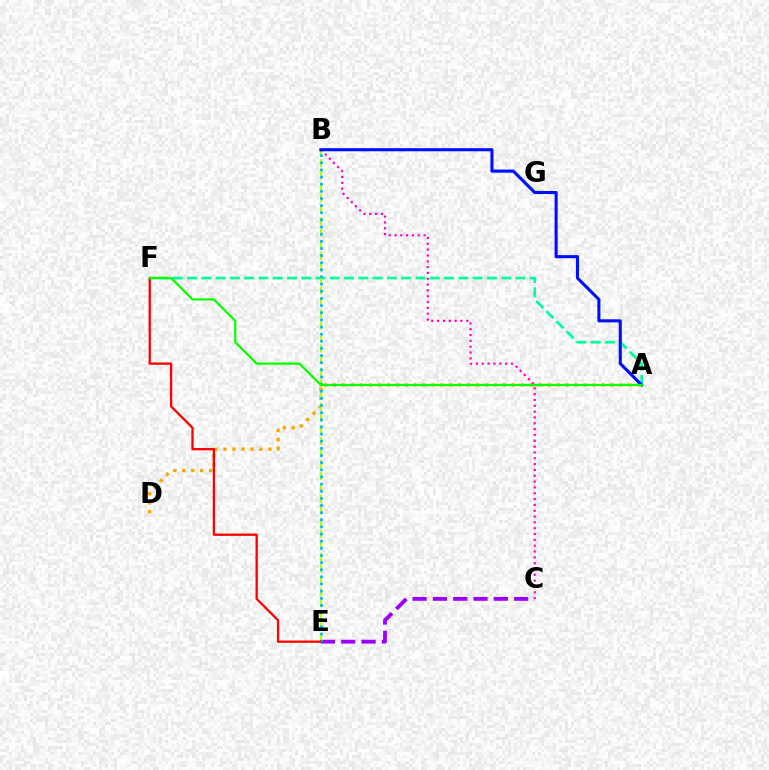{('C', 'E'): [{'color': '#9b00ff', 'line_style': 'dashed', 'thickness': 2.76}], ('A', 'D'): [{'color': '#ffa500', 'line_style': 'dotted', 'thickness': 2.43}], ('A', 'F'): [{'color': '#00ff9d', 'line_style': 'dashed', 'thickness': 1.94}, {'color': '#08ff00', 'line_style': 'solid', 'thickness': 1.6}], ('B', 'E'): [{'color': '#b3ff00', 'line_style': 'dashed', 'thickness': 1.57}, {'color': '#00b5ff', 'line_style': 'dotted', 'thickness': 1.94}], ('B', 'C'): [{'color': '#ff00bd', 'line_style': 'dotted', 'thickness': 1.58}], ('E', 'F'): [{'color': '#ff0000', 'line_style': 'solid', 'thickness': 1.66}], ('A', 'B'): [{'color': '#0010ff', 'line_style': 'solid', 'thickness': 2.23}]}